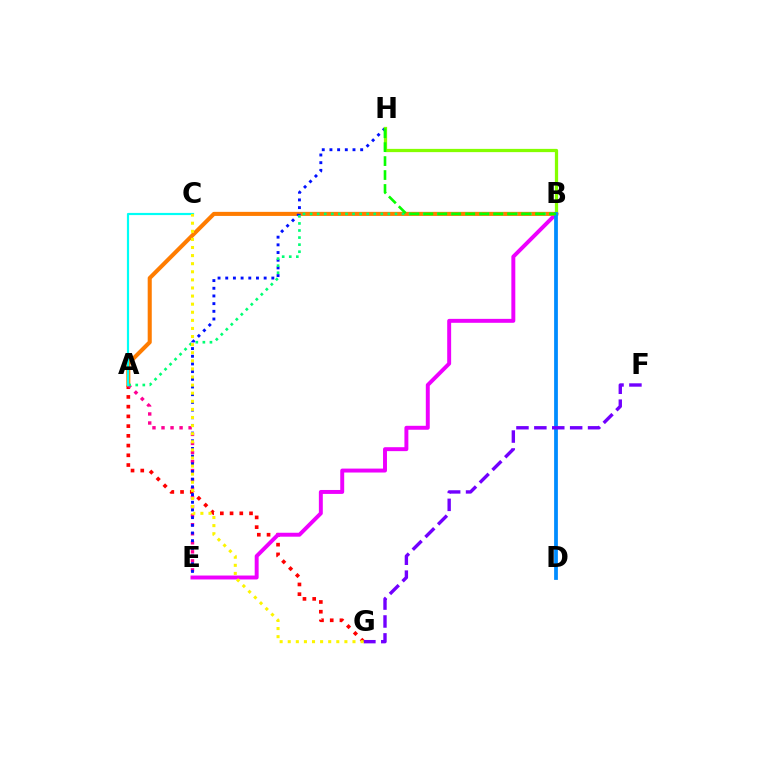{('A', 'G'): [{'color': '#ff0000', 'line_style': 'dotted', 'thickness': 2.64}], ('B', 'E'): [{'color': '#ee00ff', 'line_style': 'solid', 'thickness': 2.84}], ('A', 'B'): [{'color': '#ff7c00', 'line_style': 'solid', 'thickness': 2.93}, {'color': '#00ff74', 'line_style': 'dotted', 'thickness': 1.92}], ('A', 'E'): [{'color': '#ff0094', 'line_style': 'dotted', 'thickness': 2.45}], ('E', 'H'): [{'color': '#0010ff', 'line_style': 'dotted', 'thickness': 2.09}], ('A', 'C'): [{'color': '#00fff6', 'line_style': 'solid', 'thickness': 1.58}], ('B', 'H'): [{'color': '#84ff00', 'line_style': 'solid', 'thickness': 2.34}, {'color': '#08ff00', 'line_style': 'dashed', 'thickness': 1.89}], ('B', 'D'): [{'color': '#008cff', 'line_style': 'solid', 'thickness': 2.71}], ('F', 'G'): [{'color': '#7200ff', 'line_style': 'dashed', 'thickness': 2.43}], ('C', 'G'): [{'color': '#fcf500', 'line_style': 'dotted', 'thickness': 2.2}]}